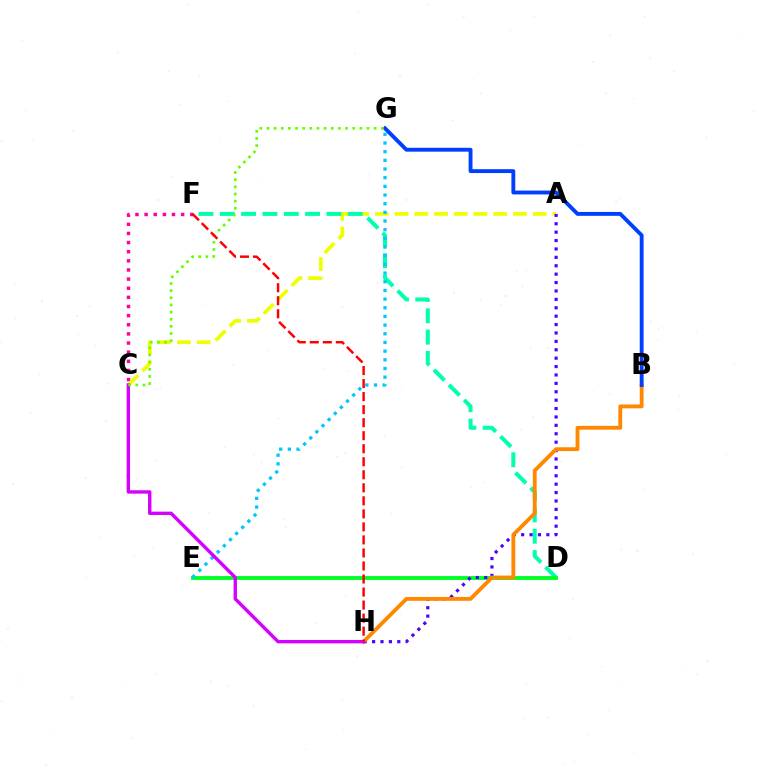{('C', 'F'): [{'color': '#ff00a0', 'line_style': 'dotted', 'thickness': 2.48}], ('A', 'C'): [{'color': '#eeff00', 'line_style': 'dashed', 'thickness': 2.68}], ('D', 'F'): [{'color': '#00ffaf', 'line_style': 'dashed', 'thickness': 2.9}], ('D', 'E'): [{'color': '#00ff27', 'line_style': 'solid', 'thickness': 2.78}], ('E', 'G'): [{'color': '#00c7ff', 'line_style': 'dotted', 'thickness': 2.36}], ('A', 'H'): [{'color': '#4f00ff', 'line_style': 'dotted', 'thickness': 2.28}], ('B', 'H'): [{'color': '#ff8800', 'line_style': 'solid', 'thickness': 2.76}], ('B', 'G'): [{'color': '#003fff', 'line_style': 'solid', 'thickness': 2.78}], ('C', 'H'): [{'color': '#d600ff', 'line_style': 'solid', 'thickness': 2.44}], ('C', 'G'): [{'color': '#66ff00', 'line_style': 'dotted', 'thickness': 1.94}], ('F', 'H'): [{'color': '#ff0000', 'line_style': 'dashed', 'thickness': 1.77}]}